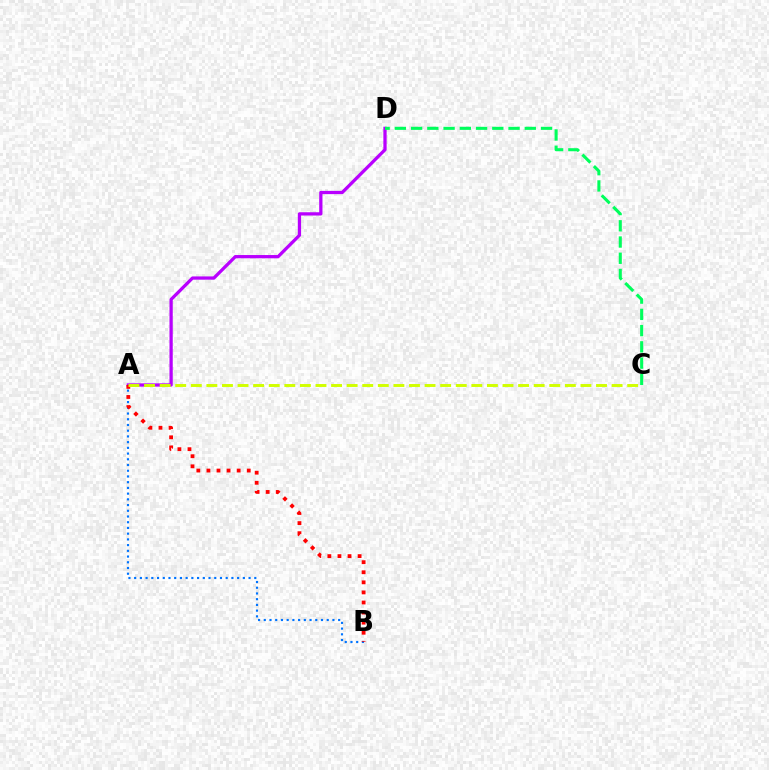{('A', 'B'): [{'color': '#0074ff', 'line_style': 'dotted', 'thickness': 1.55}, {'color': '#ff0000', 'line_style': 'dotted', 'thickness': 2.74}], ('A', 'D'): [{'color': '#b900ff', 'line_style': 'solid', 'thickness': 2.35}], ('A', 'C'): [{'color': '#d1ff00', 'line_style': 'dashed', 'thickness': 2.12}], ('C', 'D'): [{'color': '#00ff5c', 'line_style': 'dashed', 'thickness': 2.21}]}